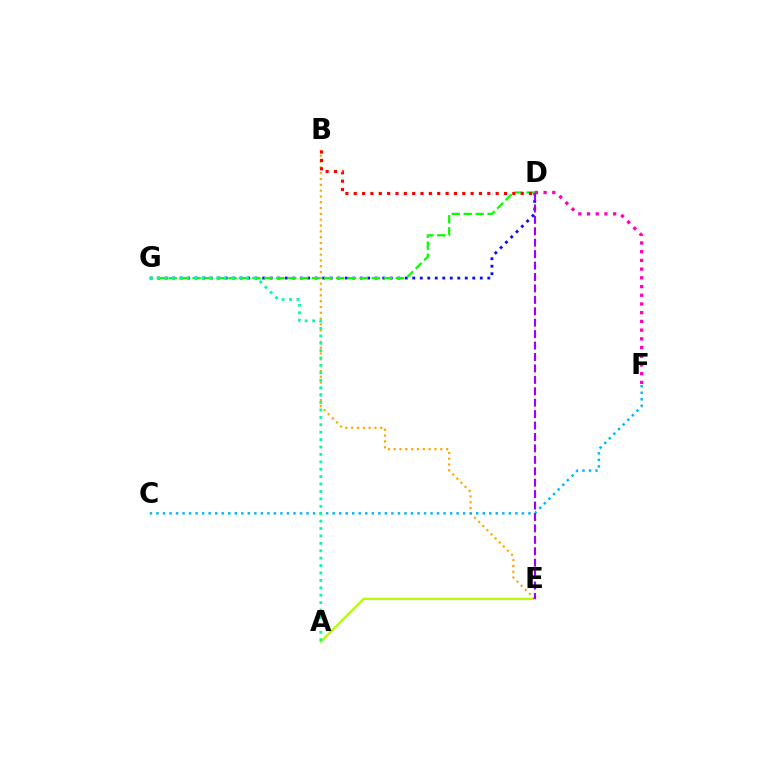{('D', 'G'): [{'color': '#0010ff', 'line_style': 'dotted', 'thickness': 2.04}, {'color': '#08ff00', 'line_style': 'dashed', 'thickness': 1.62}], ('A', 'E'): [{'color': '#b3ff00', 'line_style': 'solid', 'thickness': 1.72}], ('B', 'E'): [{'color': '#ffa500', 'line_style': 'dotted', 'thickness': 1.58}], ('D', 'F'): [{'color': '#ff00bd', 'line_style': 'dotted', 'thickness': 2.37}], ('B', 'D'): [{'color': '#ff0000', 'line_style': 'dotted', 'thickness': 2.27}], ('C', 'F'): [{'color': '#00b5ff', 'line_style': 'dotted', 'thickness': 1.77}], ('D', 'E'): [{'color': '#9b00ff', 'line_style': 'dashed', 'thickness': 1.55}], ('A', 'G'): [{'color': '#00ff9d', 'line_style': 'dotted', 'thickness': 2.01}]}